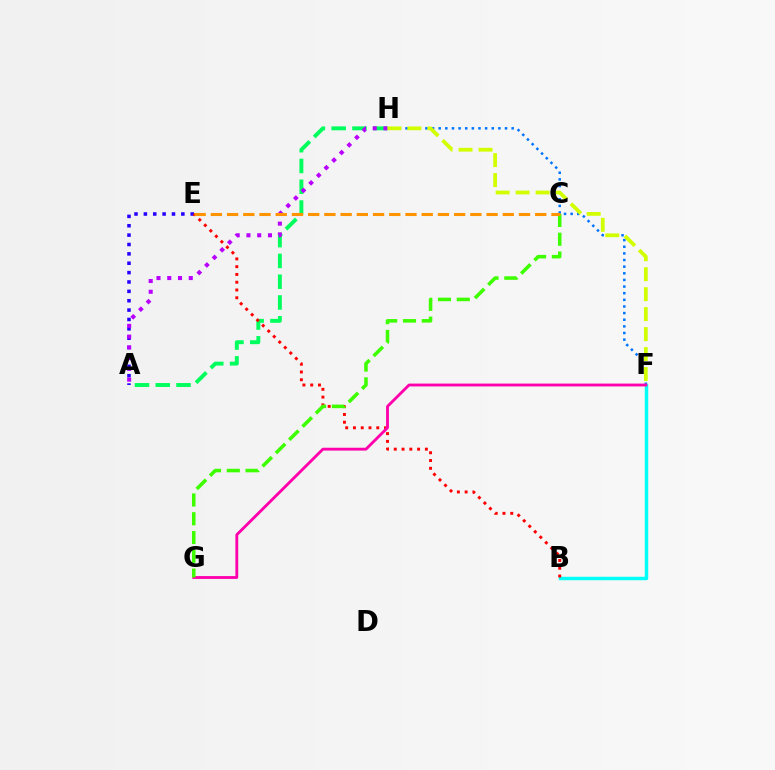{('A', 'H'): [{'color': '#00ff5c', 'line_style': 'dashed', 'thickness': 2.82}, {'color': '#b900ff', 'line_style': 'dotted', 'thickness': 2.92}], ('A', 'E'): [{'color': '#2500ff', 'line_style': 'dotted', 'thickness': 2.55}], ('F', 'H'): [{'color': '#0074ff', 'line_style': 'dotted', 'thickness': 1.8}, {'color': '#d1ff00', 'line_style': 'dashed', 'thickness': 2.71}], ('B', 'F'): [{'color': '#00fff6', 'line_style': 'solid', 'thickness': 2.48}], ('B', 'E'): [{'color': '#ff0000', 'line_style': 'dotted', 'thickness': 2.11}], ('F', 'G'): [{'color': '#ff00ac', 'line_style': 'solid', 'thickness': 2.05}], ('C', 'G'): [{'color': '#3dff00', 'line_style': 'dashed', 'thickness': 2.55}], ('C', 'E'): [{'color': '#ff9400', 'line_style': 'dashed', 'thickness': 2.2}]}